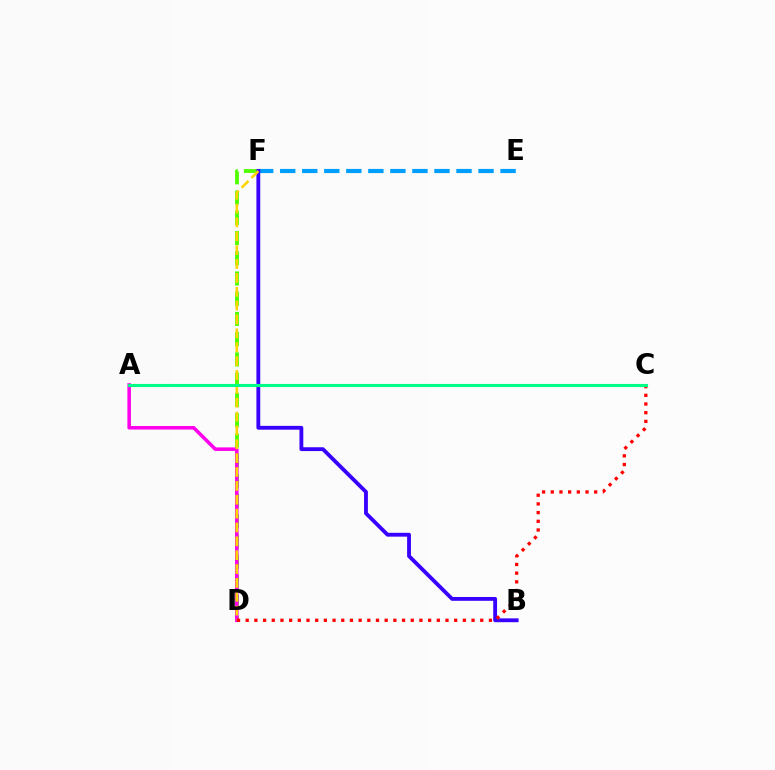{('D', 'F'): [{'color': '#4fff00', 'line_style': 'dashed', 'thickness': 2.75}, {'color': '#ffd500', 'line_style': 'dashed', 'thickness': 1.88}], ('E', 'F'): [{'color': '#009eff', 'line_style': 'dashed', 'thickness': 2.99}], ('A', 'D'): [{'color': '#ff00ed', 'line_style': 'solid', 'thickness': 2.56}], ('B', 'F'): [{'color': '#3700ff', 'line_style': 'solid', 'thickness': 2.76}], ('C', 'D'): [{'color': '#ff0000', 'line_style': 'dotted', 'thickness': 2.36}], ('A', 'C'): [{'color': '#00ff86', 'line_style': 'solid', 'thickness': 2.25}]}